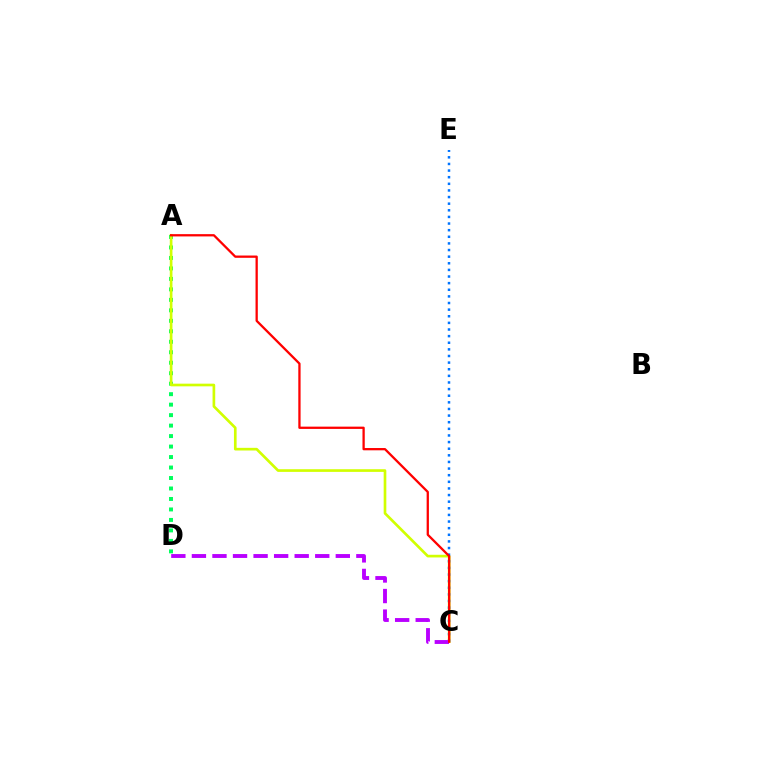{('A', 'D'): [{'color': '#00ff5c', 'line_style': 'dotted', 'thickness': 2.85}], ('A', 'C'): [{'color': '#d1ff00', 'line_style': 'solid', 'thickness': 1.92}, {'color': '#ff0000', 'line_style': 'solid', 'thickness': 1.64}], ('C', 'E'): [{'color': '#0074ff', 'line_style': 'dotted', 'thickness': 1.8}], ('C', 'D'): [{'color': '#b900ff', 'line_style': 'dashed', 'thickness': 2.79}]}